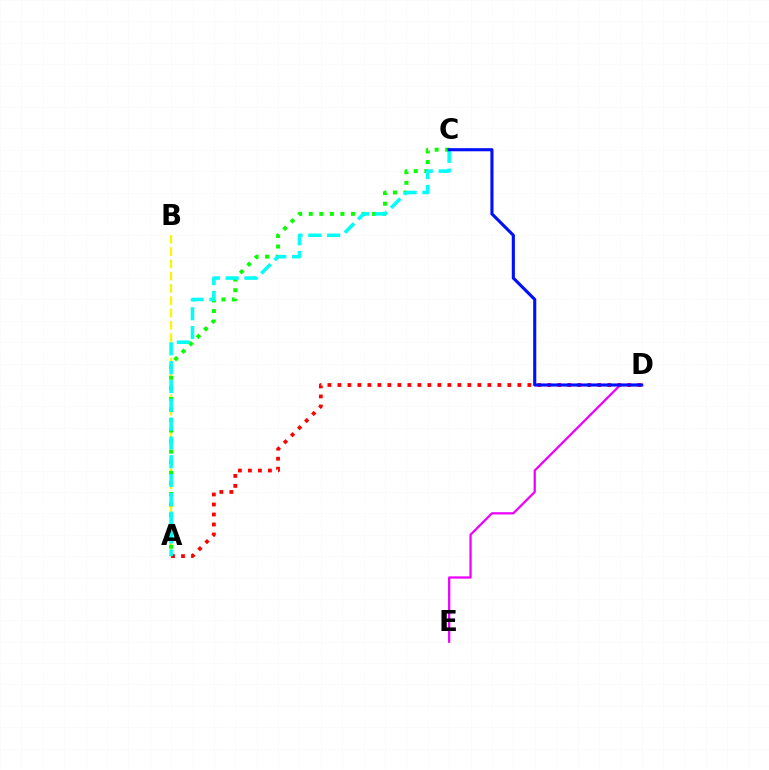{('A', 'B'): [{'color': '#fcf500', 'line_style': 'dashed', 'thickness': 1.67}], ('A', 'C'): [{'color': '#08ff00', 'line_style': 'dotted', 'thickness': 2.87}, {'color': '#00fff6', 'line_style': 'dashed', 'thickness': 2.56}], ('A', 'D'): [{'color': '#ff0000', 'line_style': 'dotted', 'thickness': 2.72}], ('D', 'E'): [{'color': '#ee00ff', 'line_style': 'solid', 'thickness': 1.63}], ('C', 'D'): [{'color': '#0010ff', 'line_style': 'solid', 'thickness': 2.24}]}